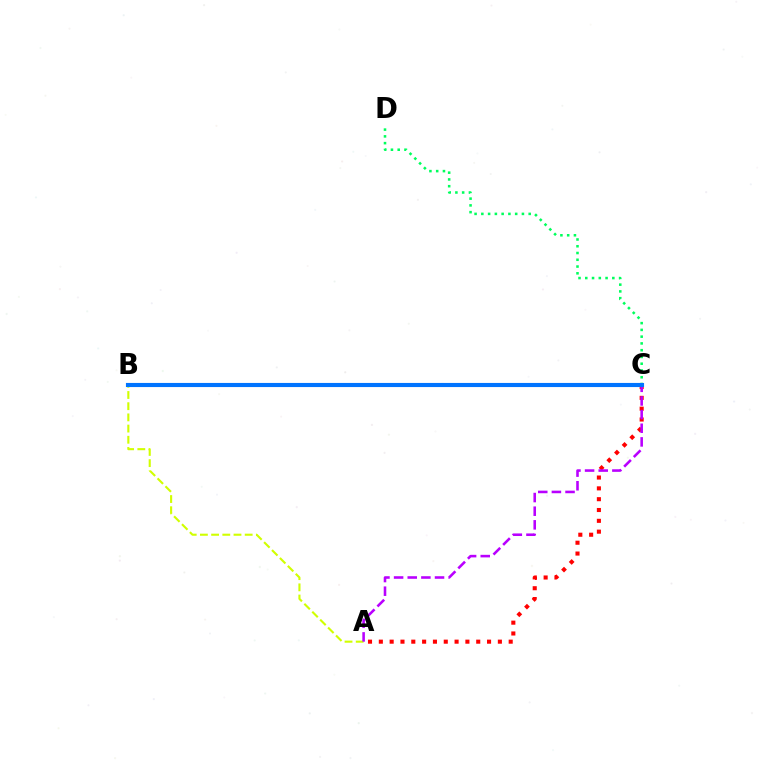{('A', 'B'): [{'color': '#d1ff00', 'line_style': 'dashed', 'thickness': 1.52}], ('A', 'C'): [{'color': '#ff0000', 'line_style': 'dotted', 'thickness': 2.94}, {'color': '#b900ff', 'line_style': 'dashed', 'thickness': 1.85}], ('C', 'D'): [{'color': '#00ff5c', 'line_style': 'dotted', 'thickness': 1.84}], ('B', 'C'): [{'color': '#0074ff', 'line_style': 'solid', 'thickness': 2.97}]}